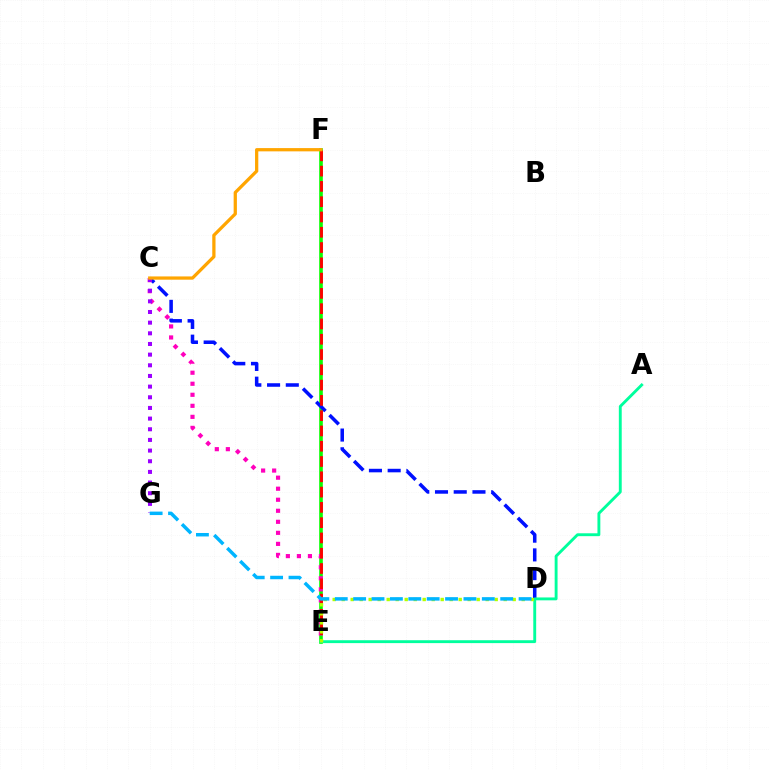{('E', 'F'): [{'color': '#08ff00', 'line_style': 'solid', 'thickness': 2.61}, {'color': '#ff0000', 'line_style': 'dashed', 'thickness': 2.08}], ('C', 'E'): [{'color': '#ff00bd', 'line_style': 'dotted', 'thickness': 3.0}], ('C', 'D'): [{'color': '#0010ff', 'line_style': 'dashed', 'thickness': 2.54}], ('C', 'G'): [{'color': '#9b00ff', 'line_style': 'dotted', 'thickness': 2.9}], ('A', 'E'): [{'color': '#00ff9d', 'line_style': 'solid', 'thickness': 2.07}], ('D', 'E'): [{'color': '#b3ff00', 'line_style': 'dotted', 'thickness': 2.45}], ('C', 'F'): [{'color': '#ffa500', 'line_style': 'solid', 'thickness': 2.35}], ('D', 'G'): [{'color': '#00b5ff', 'line_style': 'dashed', 'thickness': 2.5}]}